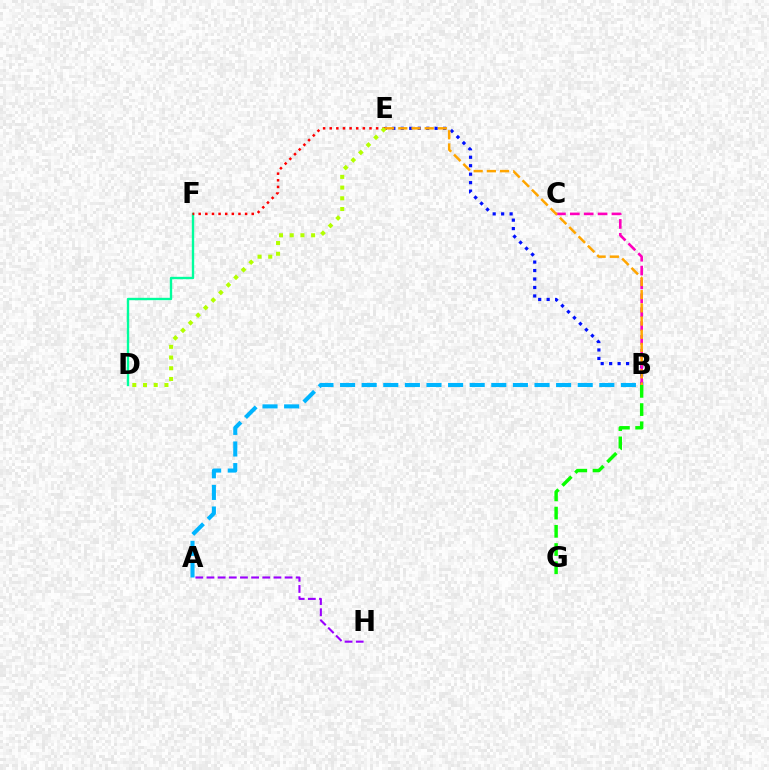{('B', 'E'): [{'color': '#0010ff', 'line_style': 'dotted', 'thickness': 2.3}, {'color': '#ffa500', 'line_style': 'dashed', 'thickness': 1.79}], ('A', 'B'): [{'color': '#00b5ff', 'line_style': 'dashed', 'thickness': 2.93}], ('D', 'F'): [{'color': '#00ff9d', 'line_style': 'solid', 'thickness': 1.71}], ('B', 'G'): [{'color': '#08ff00', 'line_style': 'dashed', 'thickness': 2.48}], ('B', 'C'): [{'color': '#ff00bd', 'line_style': 'dashed', 'thickness': 1.88}], ('E', 'F'): [{'color': '#ff0000', 'line_style': 'dotted', 'thickness': 1.8}], ('A', 'H'): [{'color': '#9b00ff', 'line_style': 'dashed', 'thickness': 1.52}], ('D', 'E'): [{'color': '#b3ff00', 'line_style': 'dotted', 'thickness': 2.91}]}